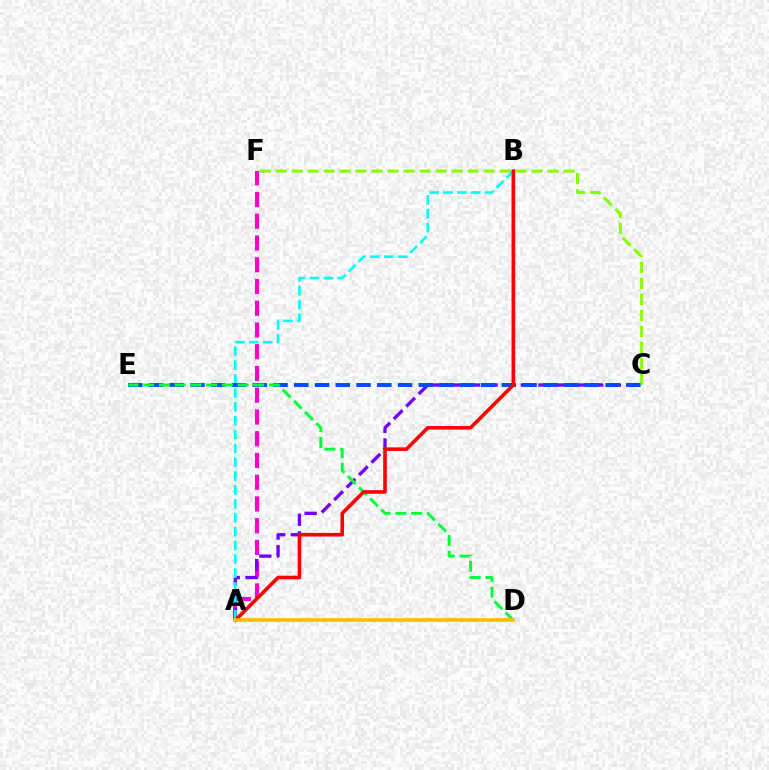{('A', 'F'): [{'color': '#ff00cf', 'line_style': 'dashed', 'thickness': 2.95}], ('A', 'C'): [{'color': '#7200ff', 'line_style': 'dashed', 'thickness': 2.39}], ('C', 'F'): [{'color': '#84ff00', 'line_style': 'dashed', 'thickness': 2.17}], ('A', 'B'): [{'color': '#00fff6', 'line_style': 'dashed', 'thickness': 1.88}, {'color': '#ff0000', 'line_style': 'solid', 'thickness': 2.59}], ('C', 'E'): [{'color': '#004bff', 'line_style': 'dashed', 'thickness': 2.82}], ('D', 'E'): [{'color': '#00ff39', 'line_style': 'dashed', 'thickness': 2.14}], ('A', 'D'): [{'color': '#ffbd00', 'line_style': 'solid', 'thickness': 2.63}]}